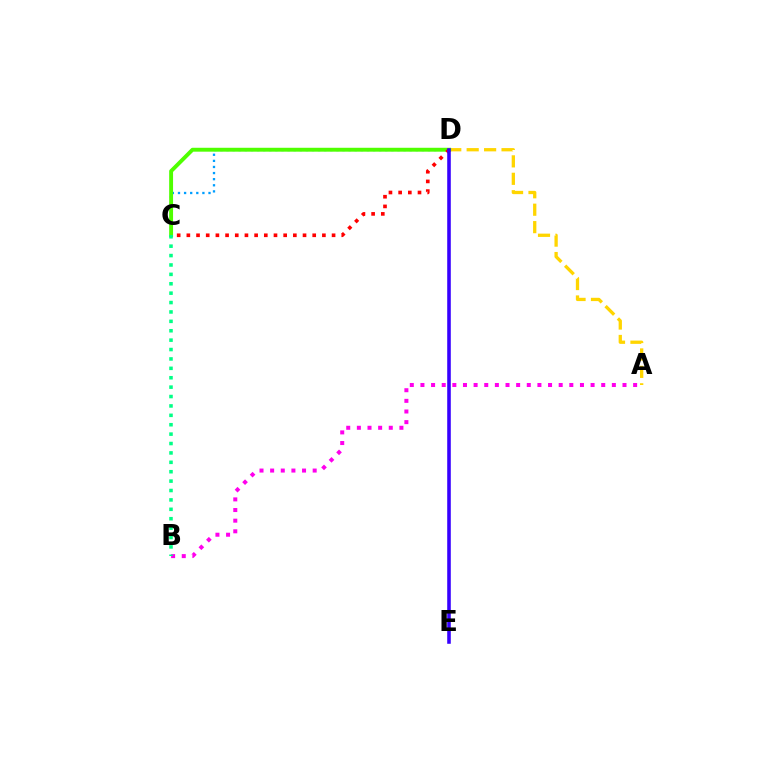{('C', 'D'): [{'color': '#009eff', 'line_style': 'dotted', 'thickness': 1.66}, {'color': '#4fff00', 'line_style': 'solid', 'thickness': 2.81}, {'color': '#ff0000', 'line_style': 'dotted', 'thickness': 2.63}], ('A', 'D'): [{'color': '#ffd500', 'line_style': 'dashed', 'thickness': 2.37}], ('A', 'B'): [{'color': '#ff00ed', 'line_style': 'dotted', 'thickness': 2.89}], ('B', 'C'): [{'color': '#00ff86', 'line_style': 'dotted', 'thickness': 2.55}], ('D', 'E'): [{'color': '#3700ff', 'line_style': 'solid', 'thickness': 2.57}]}